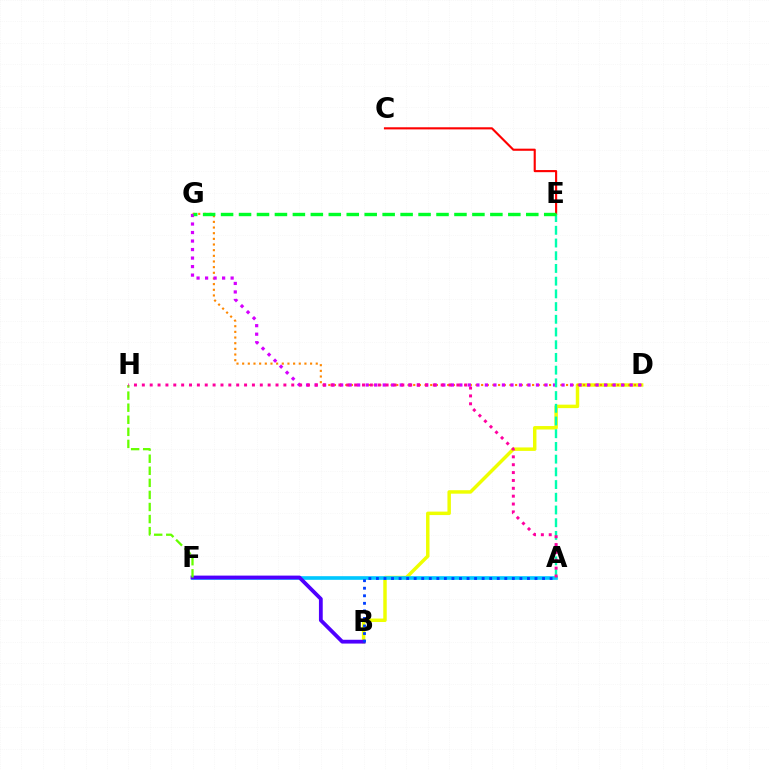{('B', 'D'): [{'color': '#eeff00', 'line_style': 'solid', 'thickness': 2.49}], ('D', 'G'): [{'color': '#ff8800', 'line_style': 'dotted', 'thickness': 1.54}, {'color': '#d600ff', 'line_style': 'dotted', 'thickness': 2.31}], ('A', 'F'): [{'color': '#00c7ff', 'line_style': 'solid', 'thickness': 2.62}], ('B', 'F'): [{'color': '#4f00ff', 'line_style': 'solid', 'thickness': 2.73}], ('F', 'H'): [{'color': '#66ff00', 'line_style': 'dashed', 'thickness': 1.64}], ('A', 'B'): [{'color': '#003fff', 'line_style': 'dotted', 'thickness': 2.05}], ('C', 'E'): [{'color': '#ff0000', 'line_style': 'solid', 'thickness': 1.53}], ('A', 'E'): [{'color': '#00ffaf', 'line_style': 'dashed', 'thickness': 1.73}], ('A', 'H'): [{'color': '#ff00a0', 'line_style': 'dotted', 'thickness': 2.14}], ('E', 'G'): [{'color': '#00ff27', 'line_style': 'dashed', 'thickness': 2.44}]}